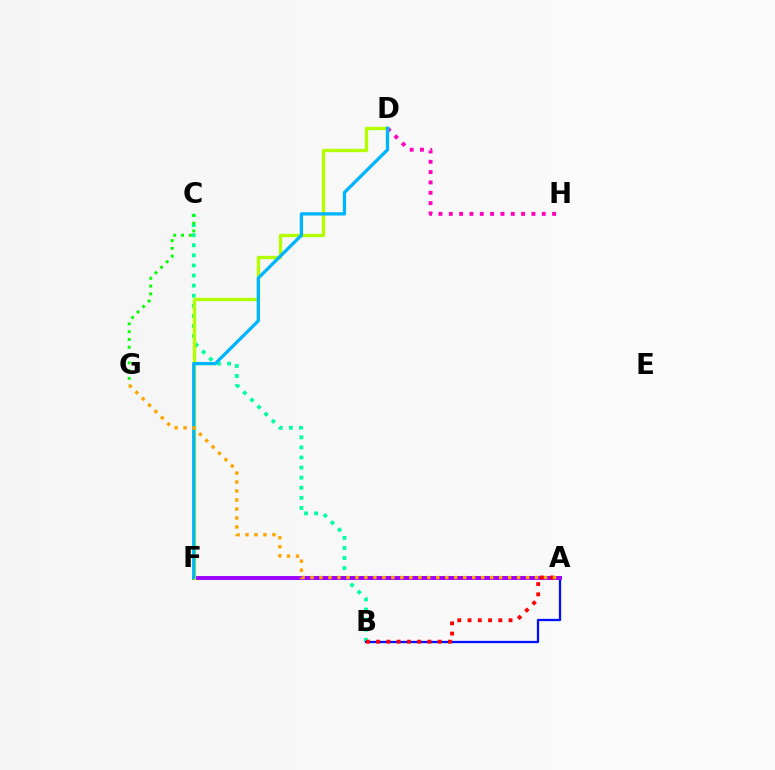{('B', 'C'): [{'color': '#00ff9d', 'line_style': 'dotted', 'thickness': 2.74}], ('D', 'H'): [{'color': '#ff00bd', 'line_style': 'dotted', 'thickness': 2.81}], ('A', 'B'): [{'color': '#0010ff', 'line_style': 'solid', 'thickness': 1.64}, {'color': '#ff0000', 'line_style': 'dotted', 'thickness': 2.79}], ('A', 'F'): [{'color': '#9b00ff', 'line_style': 'solid', 'thickness': 2.82}], ('D', 'F'): [{'color': '#b3ff00', 'line_style': 'solid', 'thickness': 2.41}, {'color': '#00b5ff', 'line_style': 'solid', 'thickness': 2.37}], ('C', 'G'): [{'color': '#08ff00', 'line_style': 'dotted', 'thickness': 2.12}], ('A', 'G'): [{'color': '#ffa500', 'line_style': 'dotted', 'thickness': 2.44}]}